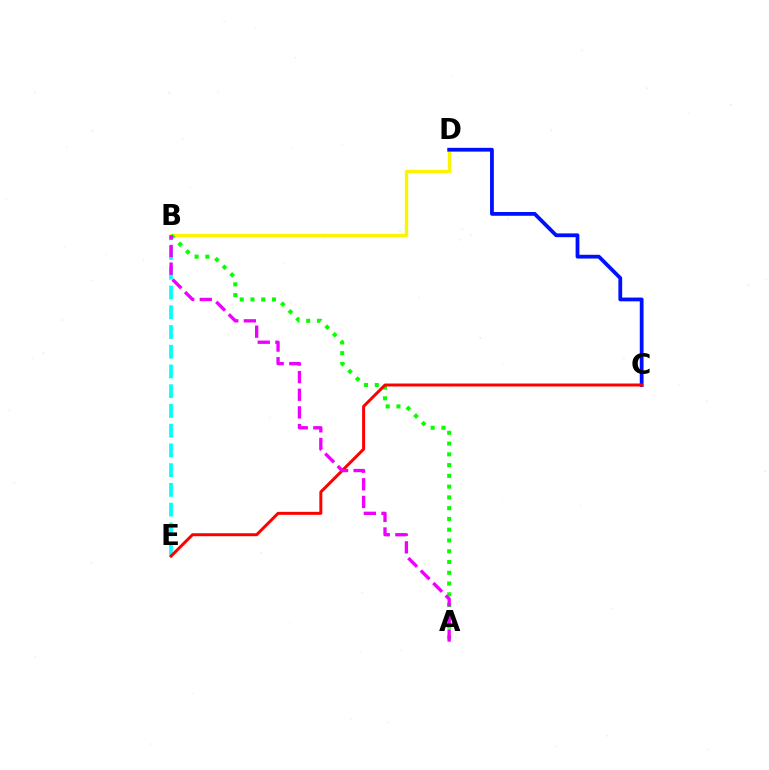{('B', 'D'): [{'color': '#fcf500', 'line_style': 'solid', 'thickness': 2.43}], ('B', 'E'): [{'color': '#00fff6', 'line_style': 'dashed', 'thickness': 2.68}], ('C', 'D'): [{'color': '#0010ff', 'line_style': 'solid', 'thickness': 2.72}], ('A', 'B'): [{'color': '#08ff00', 'line_style': 'dotted', 'thickness': 2.93}, {'color': '#ee00ff', 'line_style': 'dashed', 'thickness': 2.4}], ('C', 'E'): [{'color': '#ff0000', 'line_style': 'solid', 'thickness': 2.15}]}